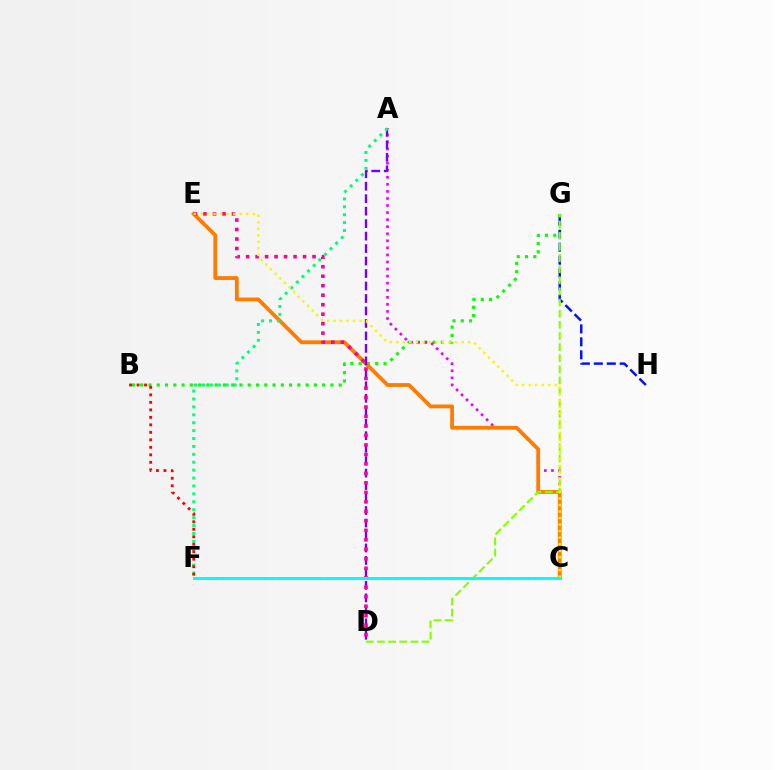{('B', 'G'): [{'color': '#08ff00', 'line_style': 'dotted', 'thickness': 2.25}], ('A', 'C'): [{'color': '#ee00ff', 'line_style': 'dotted', 'thickness': 1.92}], ('G', 'H'): [{'color': '#0010ff', 'line_style': 'dashed', 'thickness': 1.76}], ('C', 'E'): [{'color': '#ff7c00', 'line_style': 'solid', 'thickness': 2.74}, {'color': '#fcf500', 'line_style': 'dotted', 'thickness': 1.77}], ('A', 'D'): [{'color': '#7200ff', 'line_style': 'dashed', 'thickness': 1.69}], ('D', 'E'): [{'color': '#ff0094', 'line_style': 'dotted', 'thickness': 2.58}], ('D', 'G'): [{'color': '#84ff00', 'line_style': 'dashed', 'thickness': 1.51}], ('A', 'F'): [{'color': '#00ff74', 'line_style': 'dotted', 'thickness': 2.15}], ('B', 'F'): [{'color': '#ff0000', 'line_style': 'dotted', 'thickness': 2.04}], ('C', 'F'): [{'color': '#008cff', 'line_style': 'dotted', 'thickness': 1.88}, {'color': '#00fff6', 'line_style': 'solid', 'thickness': 2.13}]}